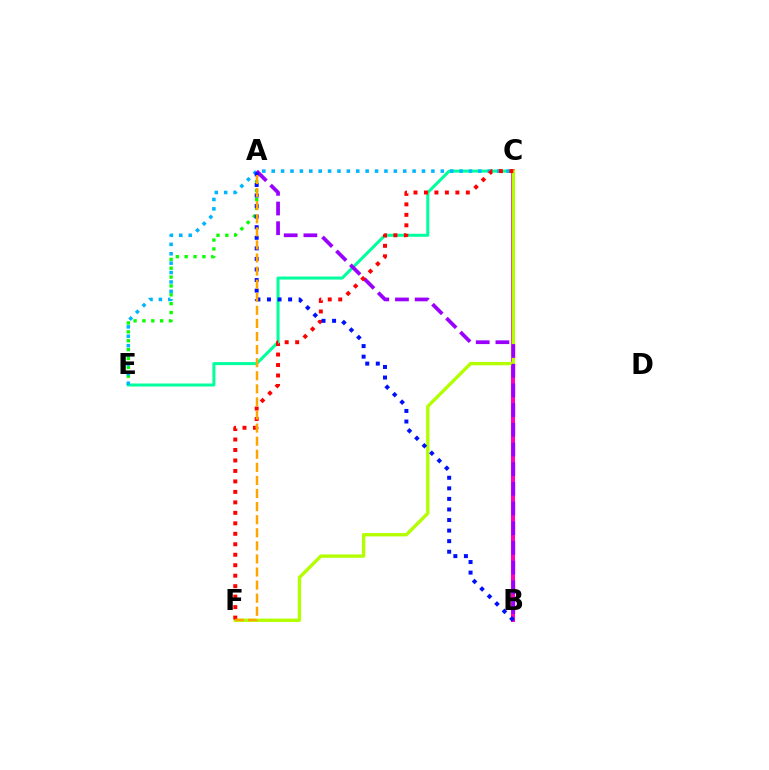{('C', 'E'): [{'color': '#00ff9d', 'line_style': 'solid', 'thickness': 2.17}, {'color': '#00b5ff', 'line_style': 'dotted', 'thickness': 2.55}], ('A', 'E'): [{'color': '#08ff00', 'line_style': 'dotted', 'thickness': 2.41}], ('B', 'C'): [{'color': '#ff00bd', 'line_style': 'solid', 'thickness': 2.88}], ('C', 'F'): [{'color': '#b3ff00', 'line_style': 'solid', 'thickness': 2.41}, {'color': '#ff0000', 'line_style': 'dotted', 'thickness': 2.85}], ('A', 'B'): [{'color': '#9b00ff', 'line_style': 'dashed', 'thickness': 2.68}, {'color': '#0010ff', 'line_style': 'dotted', 'thickness': 2.87}], ('A', 'F'): [{'color': '#ffa500', 'line_style': 'dashed', 'thickness': 1.78}]}